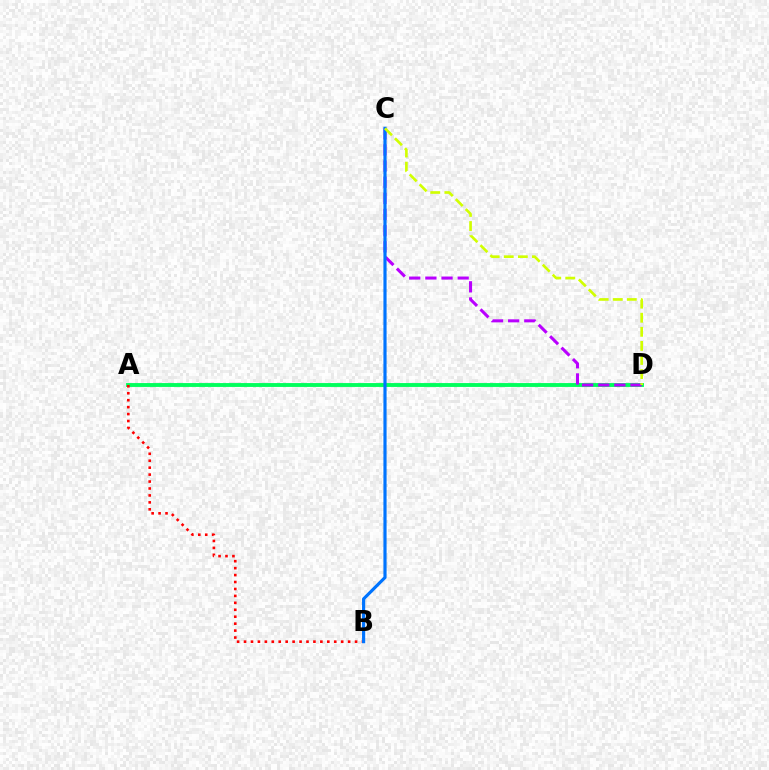{('A', 'D'): [{'color': '#00ff5c', 'line_style': 'solid', 'thickness': 2.79}], ('C', 'D'): [{'color': '#b900ff', 'line_style': 'dashed', 'thickness': 2.19}, {'color': '#d1ff00', 'line_style': 'dashed', 'thickness': 1.91}], ('A', 'B'): [{'color': '#ff0000', 'line_style': 'dotted', 'thickness': 1.89}], ('B', 'C'): [{'color': '#0074ff', 'line_style': 'solid', 'thickness': 2.28}]}